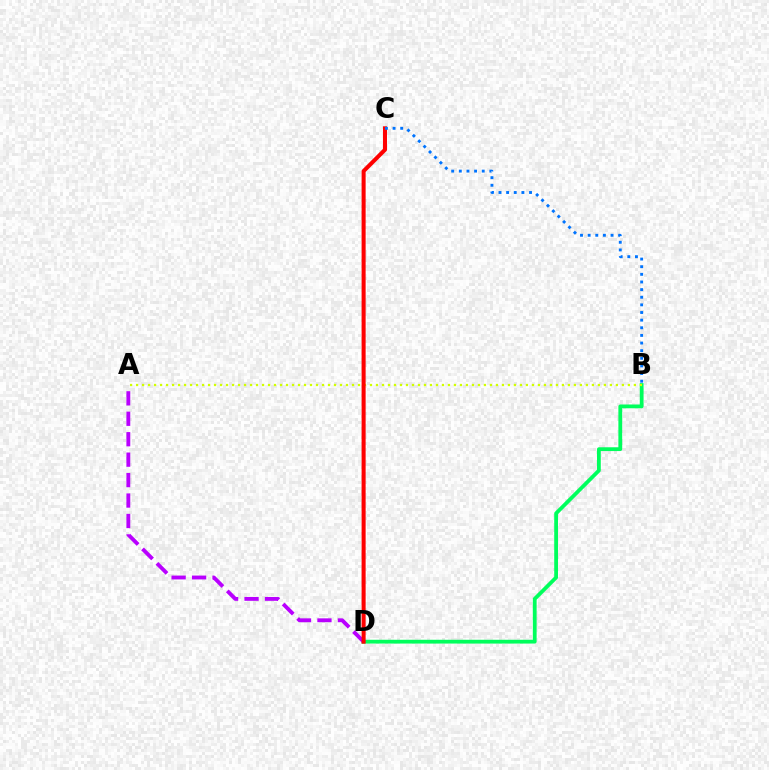{('B', 'D'): [{'color': '#00ff5c', 'line_style': 'solid', 'thickness': 2.73}], ('A', 'D'): [{'color': '#b900ff', 'line_style': 'dashed', 'thickness': 2.78}], ('A', 'B'): [{'color': '#d1ff00', 'line_style': 'dotted', 'thickness': 1.63}], ('C', 'D'): [{'color': '#ff0000', 'line_style': 'solid', 'thickness': 2.91}], ('B', 'C'): [{'color': '#0074ff', 'line_style': 'dotted', 'thickness': 2.07}]}